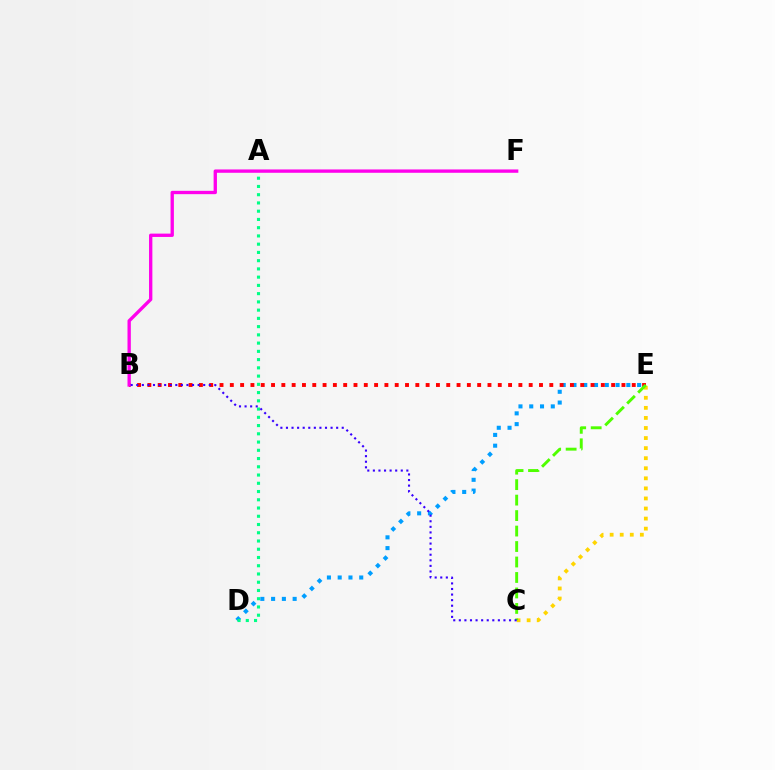{('D', 'E'): [{'color': '#009eff', 'line_style': 'dotted', 'thickness': 2.93}], ('A', 'D'): [{'color': '#00ff86', 'line_style': 'dotted', 'thickness': 2.24}], ('B', 'E'): [{'color': '#ff0000', 'line_style': 'dotted', 'thickness': 2.8}], ('B', 'F'): [{'color': '#ff00ed', 'line_style': 'solid', 'thickness': 2.4}], ('C', 'E'): [{'color': '#ffd500', 'line_style': 'dotted', 'thickness': 2.73}, {'color': '#4fff00', 'line_style': 'dashed', 'thickness': 2.1}], ('B', 'C'): [{'color': '#3700ff', 'line_style': 'dotted', 'thickness': 1.52}]}